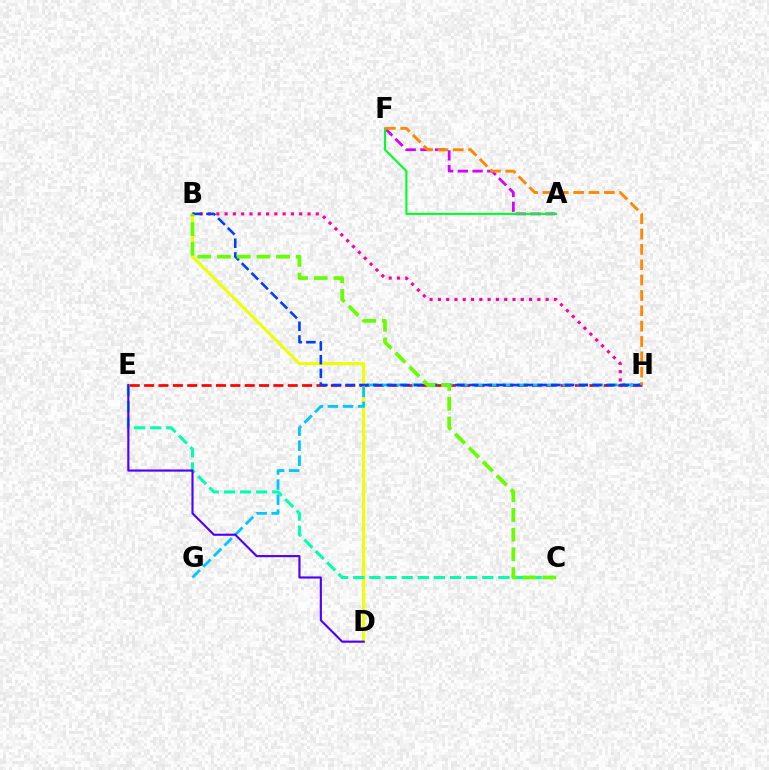{('E', 'H'): [{'color': '#ff0000', 'line_style': 'dashed', 'thickness': 1.95}], ('B', 'D'): [{'color': '#eeff00', 'line_style': 'solid', 'thickness': 2.22}], ('A', 'F'): [{'color': '#d600ff', 'line_style': 'dashed', 'thickness': 2.0}, {'color': '#00ff27', 'line_style': 'solid', 'thickness': 1.51}], ('B', 'H'): [{'color': '#ff00a0', 'line_style': 'dotted', 'thickness': 2.25}, {'color': '#003fff', 'line_style': 'dashed', 'thickness': 1.86}], ('G', 'H'): [{'color': '#00c7ff', 'line_style': 'dashed', 'thickness': 2.05}], ('C', 'E'): [{'color': '#00ffaf', 'line_style': 'dashed', 'thickness': 2.19}], ('F', 'H'): [{'color': '#ff8800', 'line_style': 'dashed', 'thickness': 2.08}], ('B', 'C'): [{'color': '#66ff00', 'line_style': 'dashed', 'thickness': 2.67}], ('D', 'E'): [{'color': '#4f00ff', 'line_style': 'solid', 'thickness': 1.55}]}